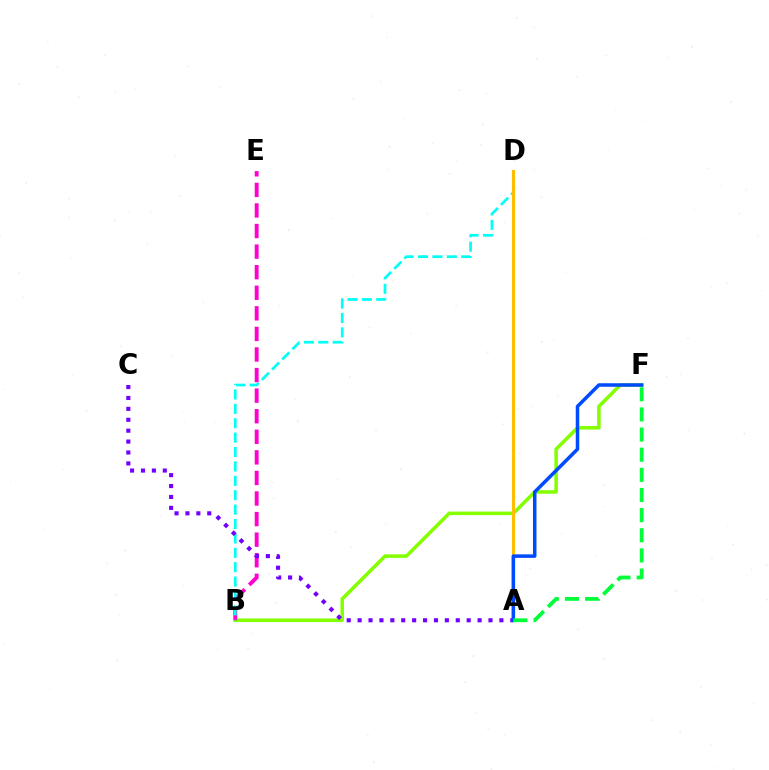{('B', 'F'): [{'color': '#84ff00', 'line_style': 'solid', 'thickness': 2.53}], ('A', 'D'): [{'color': '#ff0000', 'line_style': 'dashed', 'thickness': 1.92}, {'color': '#ffbd00', 'line_style': 'solid', 'thickness': 2.25}], ('B', 'E'): [{'color': '#ff00cf', 'line_style': 'dashed', 'thickness': 2.8}], ('B', 'D'): [{'color': '#00fff6', 'line_style': 'dashed', 'thickness': 1.96}], ('A', 'C'): [{'color': '#7200ff', 'line_style': 'dotted', 'thickness': 2.96}], ('A', 'F'): [{'color': '#004bff', 'line_style': 'solid', 'thickness': 2.53}, {'color': '#00ff39', 'line_style': 'dashed', 'thickness': 2.74}]}